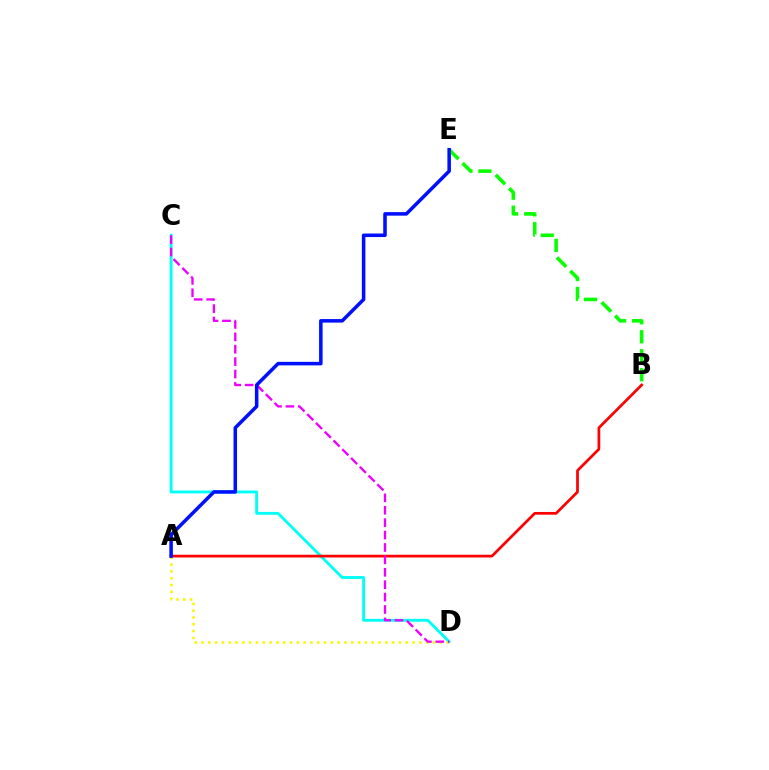{('C', 'D'): [{'color': '#00fff6', 'line_style': 'solid', 'thickness': 2.07}, {'color': '#ee00ff', 'line_style': 'dashed', 'thickness': 1.69}], ('B', 'E'): [{'color': '#08ff00', 'line_style': 'dashed', 'thickness': 2.58}], ('A', 'B'): [{'color': '#ff0000', 'line_style': 'solid', 'thickness': 1.96}], ('A', 'D'): [{'color': '#fcf500', 'line_style': 'dotted', 'thickness': 1.85}], ('A', 'E'): [{'color': '#0010ff', 'line_style': 'solid', 'thickness': 2.55}]}